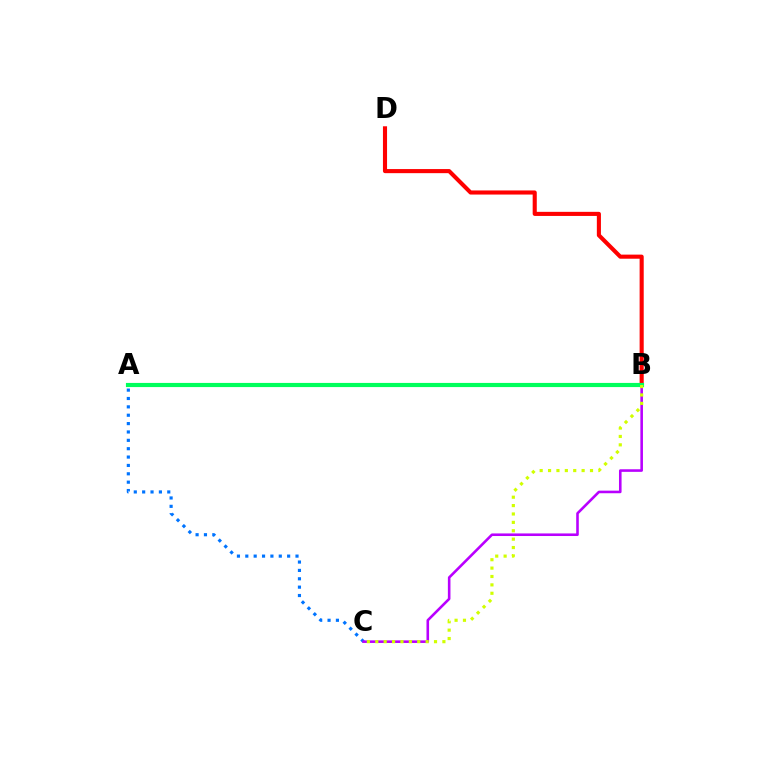{('A', 'C'): [{'color': '#0074ff', 'line_style': 'dotted', 'thickness': 2.27}], ('B', 'D'): [{'color': '#ff0000', 'line_style': 'solid', 'thickness': 2.95}], ('B', 'C'): [{'color': '#b900ff', 'line_style': 'solid', 'thickness': 1.86}, {'color': '#d1ff00', 'line_style': 'dotted', 'thickness': 2.28}], ('A', 'B'): [{'color': '#00ff5c', 'line_style': 'solid', 'thickness': 2.98}]}